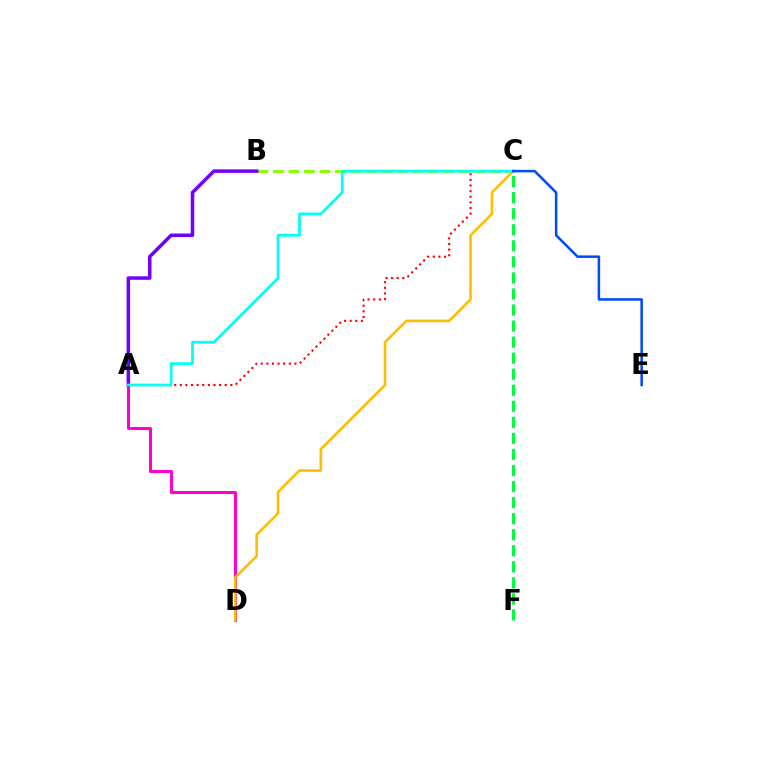{('C', 'F'): [{'color': '#00ff39', 'line_style': 'dashed', 'thickness': 2.18}], ('B', 'C'): [{'color': '#84ff00', 'line_style': 'dashed', 'thickness': 2.11}], ('A', 'D'): [{'color': '#ff00cf', 'line_style': 'solid', 'thickness': 2.18}], ('A', 'C'): [{'color': '#ff0000', 'line_style': 'dotted', 'thickness': 1.53}, {'color': '#00fff6', 'line_style': 'solid', 'thickness': 1.96}], ('A', 'B'): [{'color': '#7200ff', 'line_style': 'solid', 'thickness': 2.53}], ('C', 'D'): [{'color': '#ffbd00', 'line_style': 'solid', 'thickness': 1.87}], ('C', 'E'): [{'color': '#004bff', 'line_style': 'solid', 'thickness': 1.83}]}